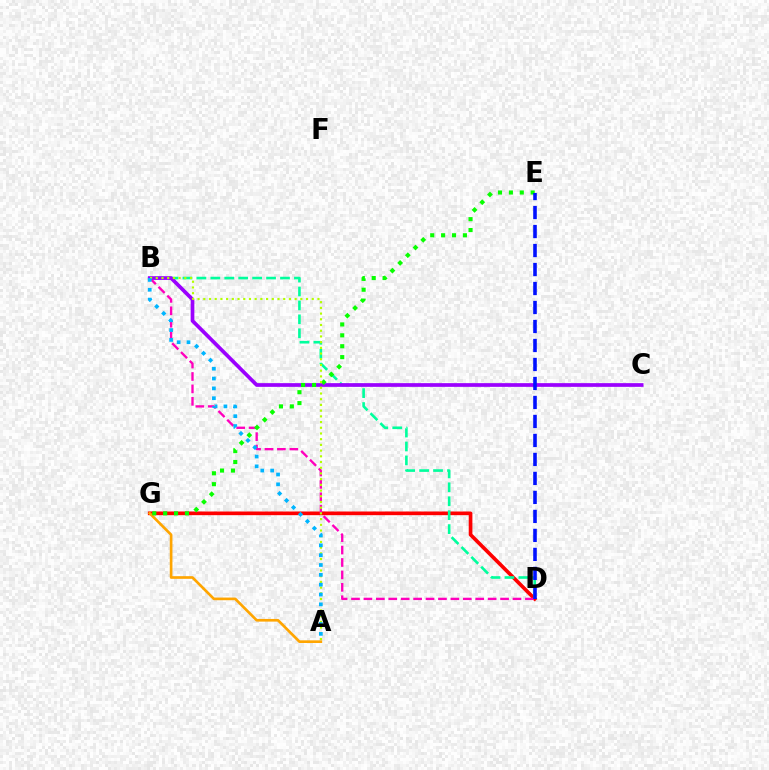{('D', 'G'): [{'color': '#ff0000', 'line_style': 'solid', 'thickness': 2.64}], ('A', 'G'): [{'color': '#ffa500', 'line_style': 'solid', 'thickness': 1.92}], ('B', 'D'): [{'color': '#00ff9d', 'line_style': 'dashed', 'thickness': 1.89}, {'color': '#ff00bd', 'line_style': 'dashed', 'thickness': 1.69}], ('B', 'C'): [{'color': '#9b00ff', 'line_style': 'solid', 'thickness': 2.67}], ('E', 'G'): [{'color': '#08ff00', 'line_style': 'dotted', 'thickness': 2.96}], ('A', 'B'): [{'color': '#b3ff00', 'line_style': 'dotted', 'thickness': 1.55}, {'color': '#00b5ff', 'line_style': 'dotted', 'thickness': 2.67}], ('D', 'E'): [{'color': '#0010ff', 'line_style': 'dashed', 'thickness': 2.58}]}